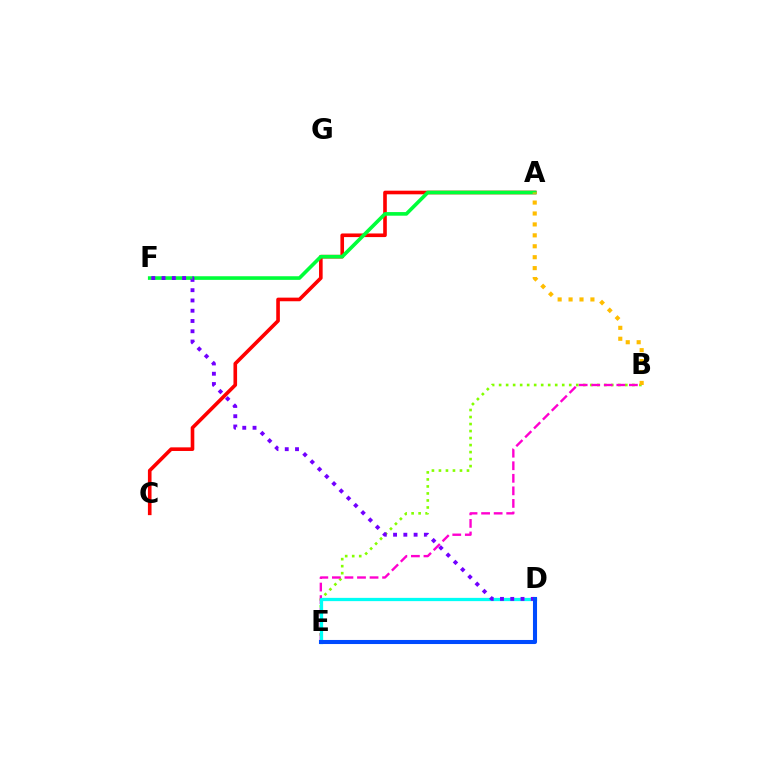{('B', 'E'): [{'color': '#84ff00', 'line_style': 'dotted', 'thickness': 1.9}, {'color': '#ff00cf', 'line_style': 'dashed', 'thickness': 1.71}], ('A', 'C'): [{'color': '#ff0000', 'line_style': 'solid', 'thickness': 2.61}], ('A', 'F'): [{'color': '#00ff39', 'line_style': 'solid', 'thickness': 2.61}], ('A', 'B'): [{'color': '#ffbd00', 'line_style': 'dotted', 'thickness': 2.97}], ('D', 'E'): [{'color': '#00fff6', 'line_style': 'solid', 'thickness': 2.35}, {'color': '#004bff', 'line_style': 'solid', 'thickness': 2.93}], ('D', 'F'): [{'color': '#7200ff', 'line_style': 'dotted', 'thickness': 2.79}]}